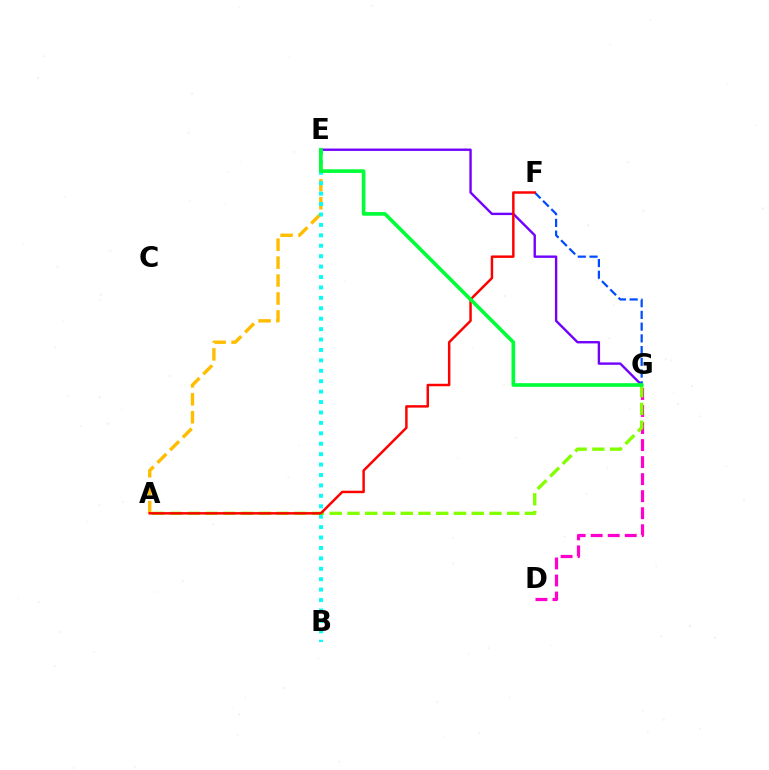{('E', 'G'): [{'color': '#7200ff', 'line_style': 'solid', 'thickness': 1.72}, {'color': '#00ff39', 'line_style': 'solid', 'thickness': 2.63}], ('A', 'E'): [{'color': '#ffbd00', 'line_style': 'dashed', 'thickness': 2.44}], ('F', 'G'): [{'color': '#004bff', 'line_style': 'dashed', 'thickness': 1.59}], ('D', 'G'): [{'color': '#ff00cf', 'line_style': 'dashed', 'thickness': 2.31}], ('A', 'G'): [{'color': '#84ff00', 'line_style': 'dashed', 'thickness': 2.41}], ('B', 'E'): [{'color': '#00fff6', 'line_style': 'dotted', 'thickness': 2.83}], ('A', 'F'): [{'color': '#ff0000', 'line_style': 'solid', 'thickness': 1.77}]}